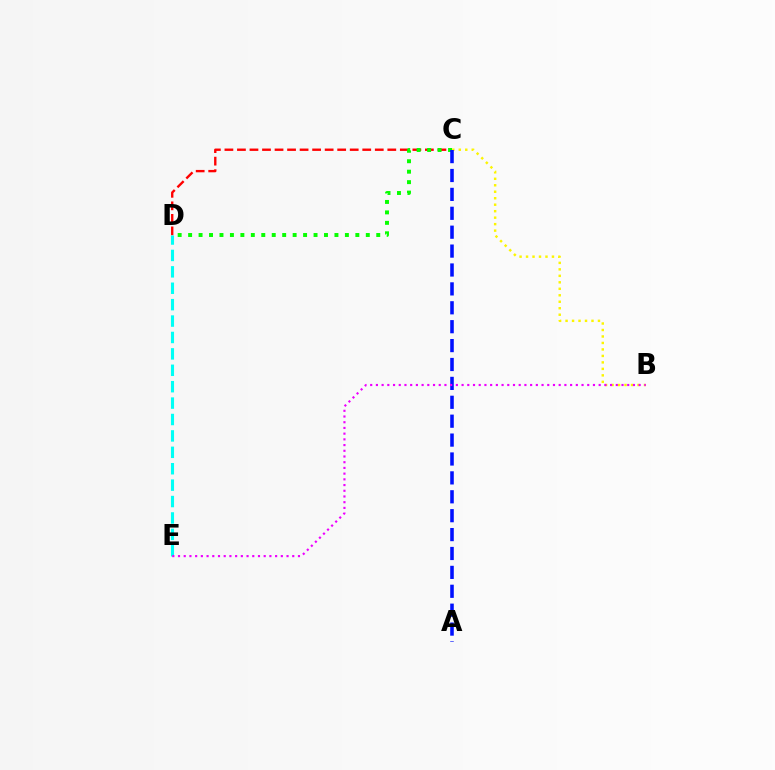{('C', 'D'): [{'color': '#ff0000', 'line_style': 'dashed', 'thickness': 1.7}, {'color': '#08ff00', 'line_style': 'dotted', 'thickness': 2.84}], ('B', 'C'): [{'color': '#fcf500', 'line_style': 'dotted', 'thickness': 1.76}], ('D', 'E'): [{'color': '#00fff6', 'line_style': 'dashed', 'thickness': 2.23}], ('A', 'C'): [{'color': '#0010ff', 'line_style': 'dashed', 'thickness': 2.57}], ('B', 'E'): [{'color': '#ee00ff', 'line_style': 'dotted', 'thickness': 1.55}]}